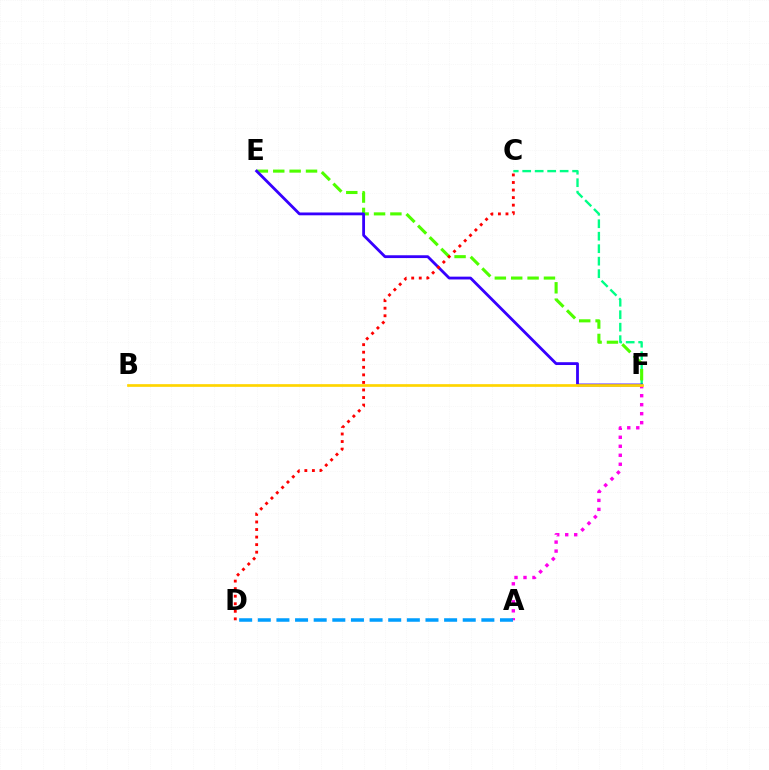{('C', 'F'): [{'color': '#00ff86', 'line_style': 'dashed', 'thickness': 1.69}], ('E', 'F'): [{'color': '#4fff00', 'line_style': 'dashed', 'thickness': 2.22}, {'color': '#3700ff', 'line_style': 'solid', 'thickness': 2.03}], ('A', 'F'): [{'color': '#ff00ed', 'line_style': 'dotted', 'thickness': 2.44}], ('A', 'D'): [{'color': '#009eff', 'line_style': 'dashed', 'thickness': 2.53}], ('C', 'D'): [{'color': '#ff0000', 'line_style': 'dotted', 'thickness': 2.05}], ('B', 'F'): [{'color': '#ffd500', 'line_style': 'solid', 'thickness': 1.94}]}